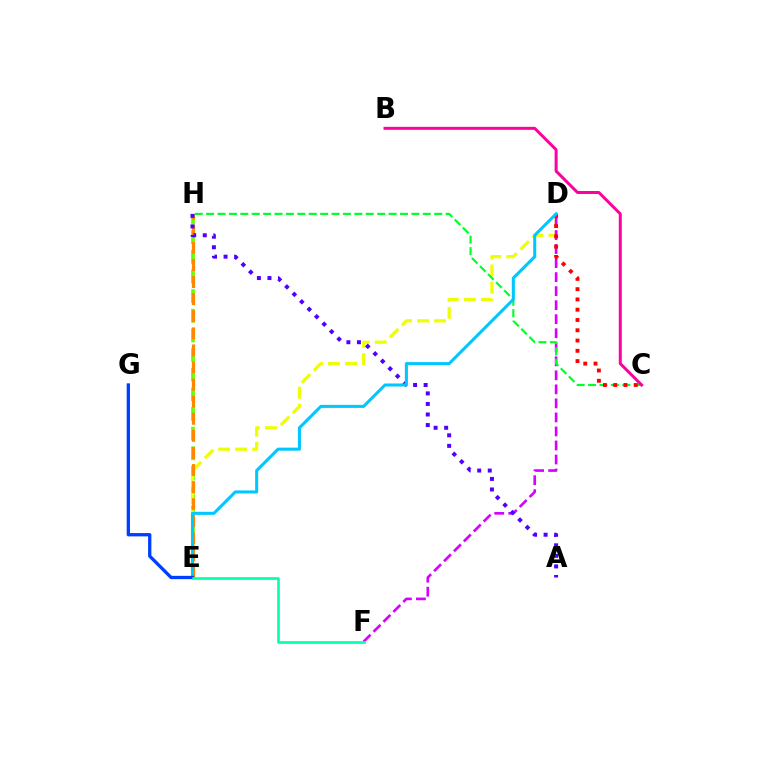{('E', 'H'): [{'color': '#66ff00', 'line_style': 'dashed', 'thickness': 2.67}, {'color': '#ff8800', 'line_style': 'dashed', 'thickness': 2.32}], ('D', 'E'): [{'color': '#eeff00', 'line_style': 'dashed', 'thickness': 2.32}, {'color': '#00c7ff', 'line_style': 'solid', 'thickness': 2.19}], ('D', 'F'): [{'color': '#d600ff', 'line_style': 'dashed', 'thickness': 1.91}], ('A', 'H'): [{'color': '#4f00ff', 'line_style': 'dotted', 'thickness': 2.87}], ('C', 'H'): [{'color': '#00ff27', 'line_style': 'dashed', 'thickness': 1.55}], ('B', 'C'): [{'color': '#ff00a0', 'line_style': 'solid', 'thickness': 2.15}], ('C', 'D'): [{'color': '#ff0000', 'line_style': 'dotted', 'thickness': 2.79}], ('E', 'G'): [{'color': '#003fff', 'line_style': 'solid', 'thickness': 2.38}], ('E', 'F'): [{'color': '#00ffaf', 'line_style': 'solid', 'thickness': 1.89}]}